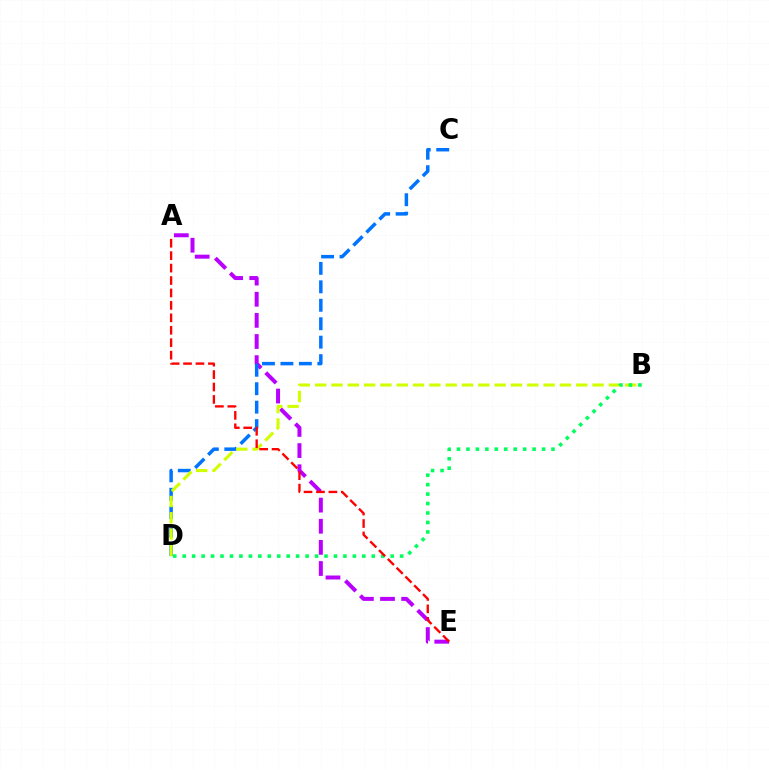{('A', 'E'): [{'color': '#b900ff', 'line_style': 'dashed', 'thickness': 2.87}, {'color': '#ff0000', 'line_style': 'dashed', 'thickness': 1.69}], ('C', 'D'): [{'color': '#0074ff', 'line_style': 'dashed', 'thickness': 2.51}], ('B', 'D'): [{'color': '#d1ff00', 'line_style': 'dashed', 'thickness': 2.22}, {'color': '#00ff5c', 'line_style': 'dotted', 'thickness': 2.57}]}